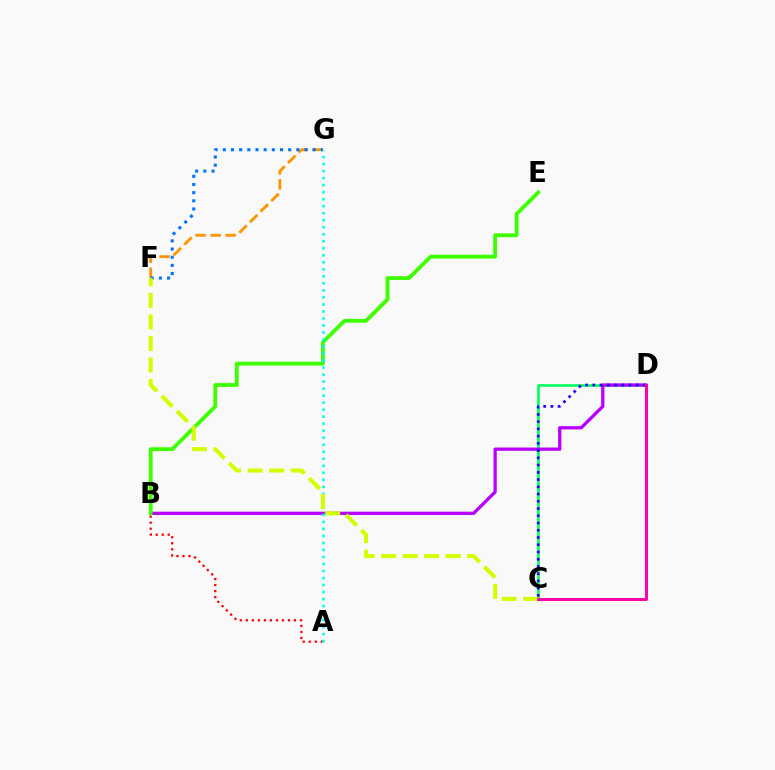{('C', 'D'): [{'color': '#00ff5c', 'line_style': 'solid', 'thickness': 1.89}, {'color': '#2500ff', 'line_style': 'dotted', 'thickness': 1.97}, {'color': '#ff00ac', 'line_style': 'solid', 'thickness': 2.13}], ('A', 'B'): [{'color': '#ff0000', 'line_style': 'dotted', 'thickness': 1.64}], ('B', 'D'): [{'color': '#b900ff', 'line_style': 'solid', 'thickness': 2.36}], ('F', 'G'): [{'color': '#ff9400', 'line_style': 'dashed', 'thickness': 2.04}, {'color': '#0074ff', 'line_style': 'dotted', 'thickness': 2.22}], ('B', 'E'): [{'color': '#3dff00', 'line_style': 'solid', 'thickness': 2.75}], ('A', 'G'): [{'color': '#00fff6', 'line_style': 'dotted', 'thickness': 1.91}], ('C', 'F'): [{'color': '#d1ff00', 'line_style': 'dashed', 'thickness': 2.93}]}